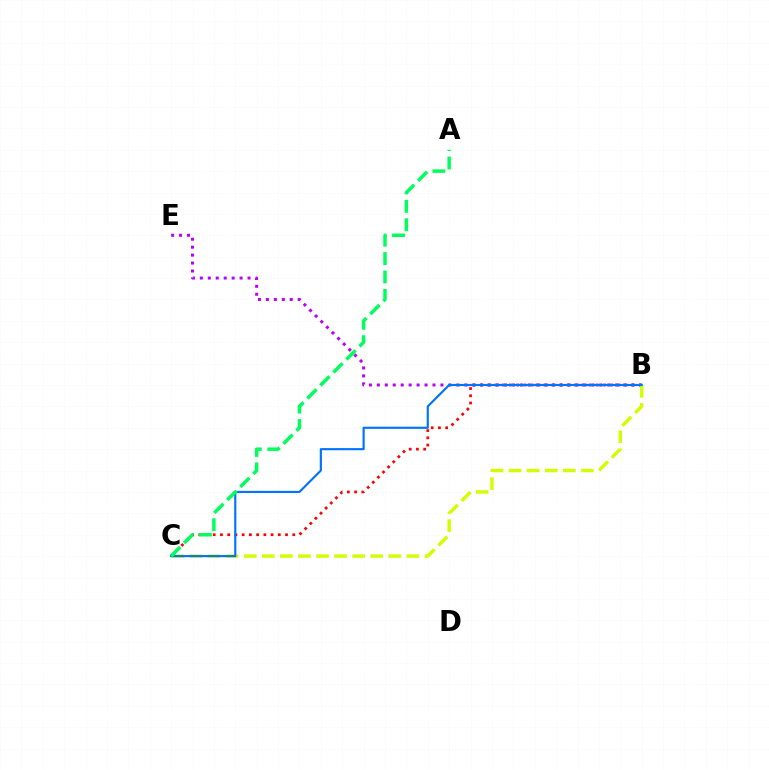{('B', 'C'): [{'color': '#ff0000', 'line_style': 'dotted', 'thickness': 1.96}, {'color': '#d1ff00', 'line_style': 'dashed', 'thickness': 2.46}, {'color': '#0074ff', 'line_style': 'solid', 'thickness': 1.56}], ('B', 'E'): [{'color': '#b900ff', 'line_style': 'dotted', 'thickness': 2.16}], ('A', 'C'): [{'color': '#00ff5c', 'line_style': 'dashed', 'thickness': 2.5}]}